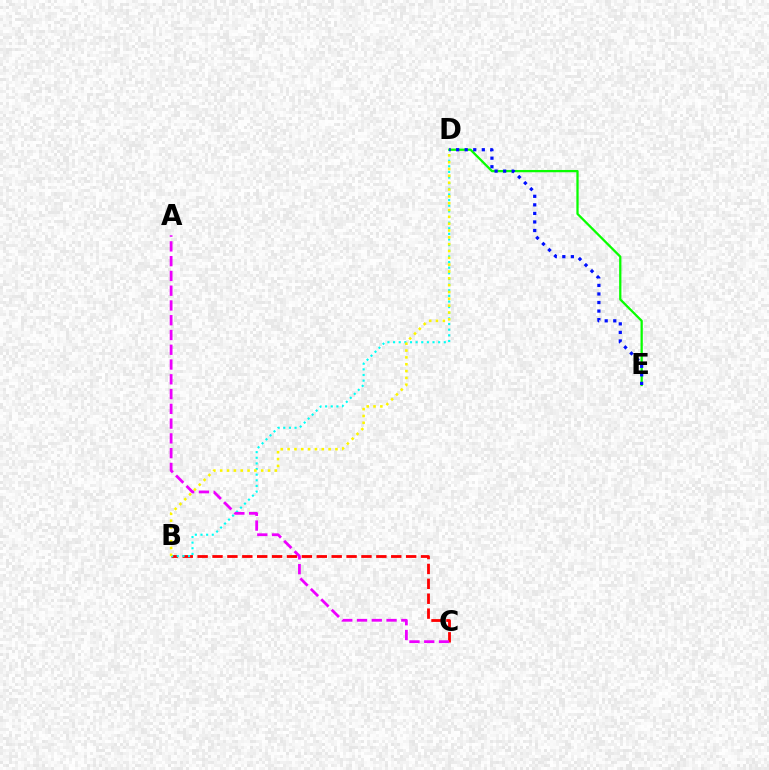{('B', 'C'): [{'color': '#ff0000', 'line_style': 'dashed', 'thickness': 2.02}], ('D', 'E'): [{'color': '#08ff00', 'line_style': 'solid', 'thickness': 1.63}, {'color': '#0010ff', 'line_style': 'dotted', 'thickness': 2.32}], ('B', 'D'): [{'color': '#00fff6', 'line_style': 'dotted', 'thickness': 1.53}, {'color': '#fcf500', 'line_style': 'dotted', 'thickness': 1.86}], ('A', 'C'): [{'color': '#ee00ff', 'line_style': 'dashed', 'thickness': 2.01}]}